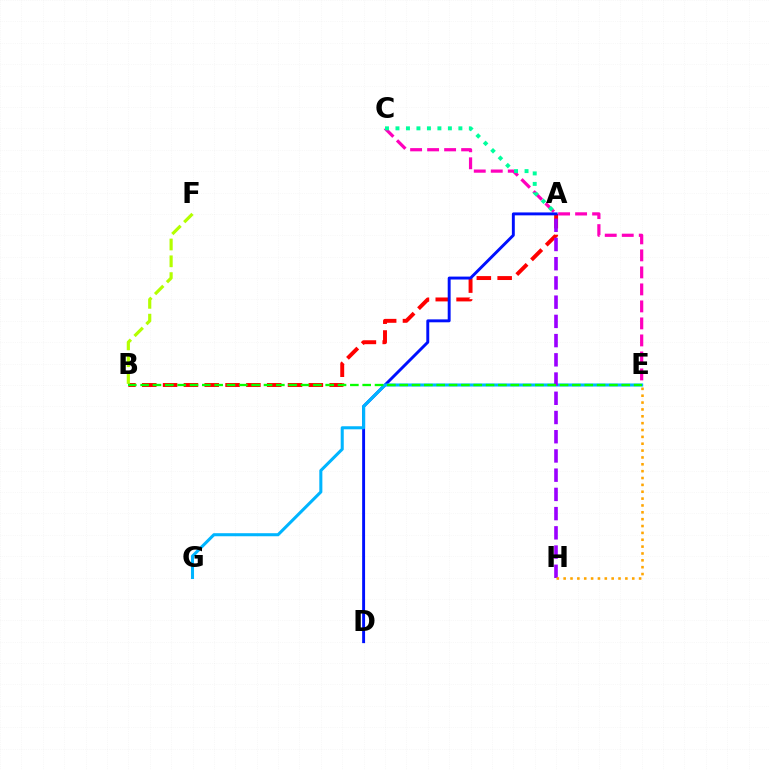{('A', 'B'): [{'color': '#ff0000', 'line_style': 'dashed', 'thickness': 2.83}], ('C', 'E'): [{'color': '#ff00bd', 'line_style': 'dashed', 'thickness': 2.31}], ('A', 'D'): [{'color': '#0010ff', 'line_style': 'solid', 'thickness': 2.1}], ('A', 'C'): [{'color': '#00ff9d', 'line_style': 'dotted', 'thickness': 2.85}], ('E', 'G'): [{'color': '#00b5ff', 'line_style': 'solid', 'thickness': 2.2}], ('B', 'F'): [{'color': '#b3ff00', 'line_style': 'dashed', 'thickness': 2.28}], ('A', 'H'): [{'color': '#9b00ff', 'line_style': 'dashed', 'thickness': 2.61}], ('B', 'E'): [{'color': '#08ff00', 'line_style': 'dashed', 'thickness': 1.68}], ('E', 'H'): [{'color': '#ffa500', 'line_style': 'dotted', 'thickness': 1.86}]}